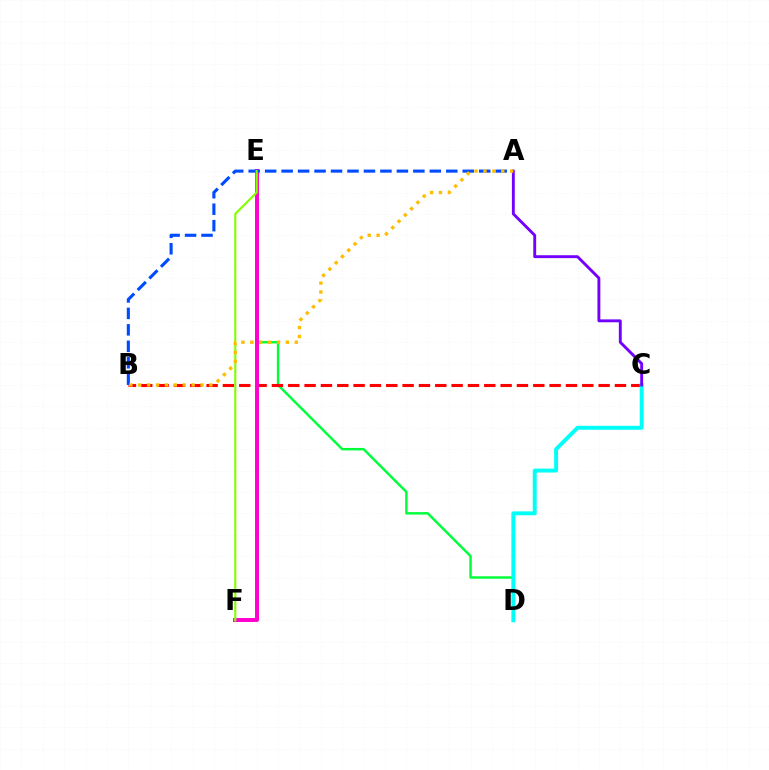{('D', 'E'): [{'color': '#00ff39', 'line_style': 'solid', 'thickness': 1.77}], ('B', 'C'): [{'color': '#ff0000', 'line_style': 'dashed', 'thickness': 2.22}], ('E', 'F'): [{'color': '#ff00cf', 'line_style': 'solid', 'thickness': 2.83}, {'color': '#84ff00', 'line_style': 'solid', 'thickness': 1.53}], ('C', 'D'): [{'color': '#00fff6', 'line_style': 'solid', 'thickness': 2.83}], ('A', 'B'): [{'color': '#004bff', 'line_style': 'dashed', 'thickness': 2.24}, {'color': '#ffbd00', 'line_style': 'dotted', 'thickness': 2.42}], ('A', 'C'): [{'color': '#7200ff', 'line_style': 'solid', 'thickness': 2.07}]}